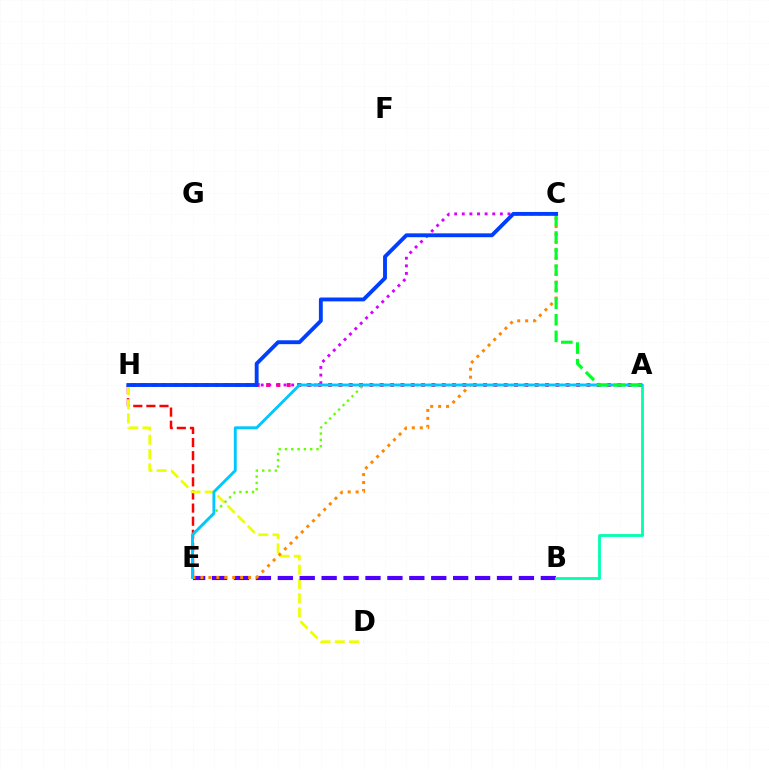{('C', 'H'): [{'color': '#d600ff', 'line_style': 'dotted', 'thickness': 2.07}, {'color': '#003fff', 'line_style': 'solid', 'thickness': 2.78}], ('E', 'H'): [{'color': '#ff0000', 'line_style': 'dashed', 'thickness': 1.78}], ('A', 'H'): [{'color': '#ff00a0', 'line_style': 'dotted', 'thickness': 2.81}], ('D', 'H'): [{'color': '#eeff00', 'line_style': 'dashed', 'thickness': 1.93}], ('B', 'E'): [{'color': '#4f00ff', 'line_style': 'dashed', 'thickness': 2.98}], ('A', 'E'): [{'color': '#66ff00', 'line_style': 'dotted', 'thickness': 1.71}, {'color': '#00c7ff', 'line_style': 'solid', 'thickness': 2.07}], ('A', 'B'): [{'color': '#00ffaf', 'line_style': 'solid', 'thickness': 2.03}], ('C', 'E'): [{'color': '#ff8800', 'line_style': 'dotted', 'thickness': 2.16}], ('A', 'C'): [{'color': '#00ff27', 'line_style': 'dashed', 'thickness': 2.25}]}